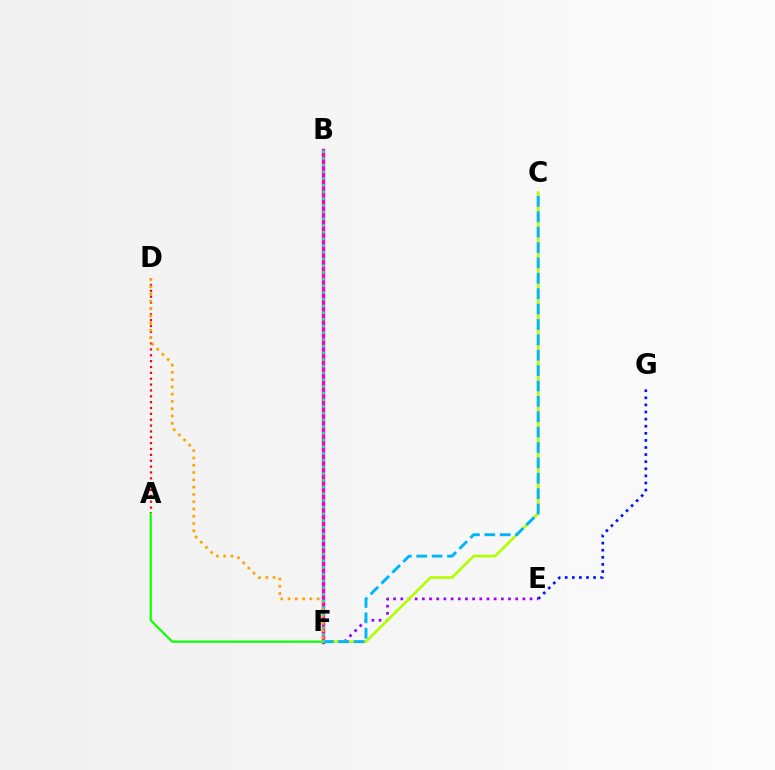{('A', 'F'): [{'color': '#08ff00', 'line_style': 'solid', 'thickness': 1.56}], ('E', 'G'): [{'color': '#0010ff', 'line_style': 'dotted', 'thickness': 1.93}], ('B', 'F'): [{'color': '#ff00bd', 'line_style': 'solid', 'thickness': 2.43}, {'color': '#00ff9d', 'line_style': 'dotted', 'thickness': 1.82}], ('E', 'F'): [{'color': '#9b00ff', 'line_style': 'dotted', 'thickness': 1.95}], ('C', 'F'): [{'color': '#b3ff00', 'line_style': 'solid', 'thickness': 1.92}, {'color': '#00b5ff', 'line_style': 'dashed', 'thickness': 2.09}], ('A', 'D'): [{'color': '#ff0000', 'line_style': 'dotted', 'thickness': 1.59}], ('D', 'F'): [{'color': '#ffa500', 'line_style': 'dotted', 'thickness': 1.98}]}